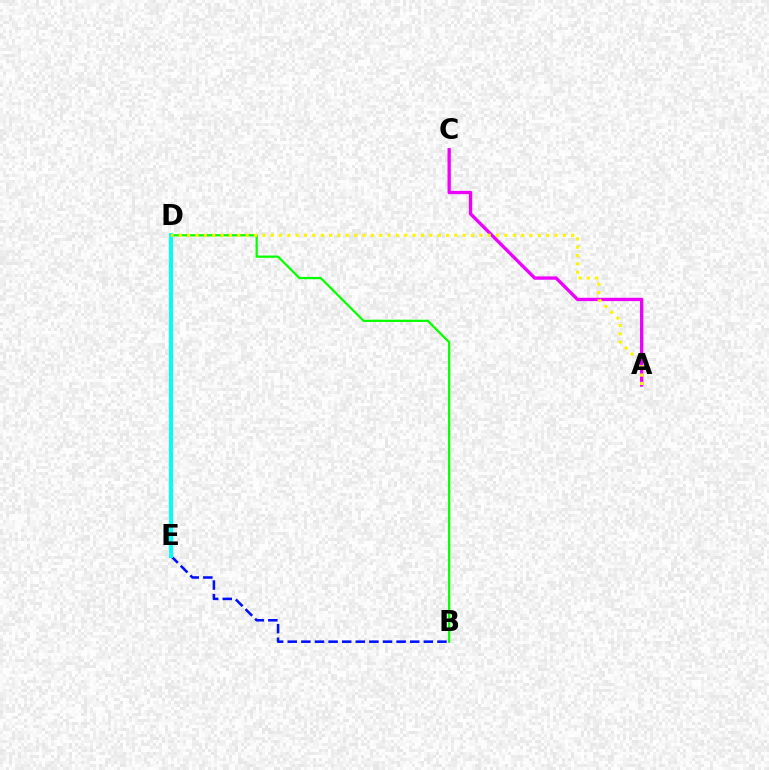{('A', 'C'): [{'color': '#ee00ff', 'line_style': 'solid', 'thickness': 2.39}], ('B', 'E'): [{'color': '#0010ff', 'line_style': 'dashed', 'thickness': 1.85}], ('B', 'D'): [{'color': '#08ff00', 'line_style': 'solid', 'thickness': 1.63}], ('D', 'E'): [{'color': '#ff0000', 'line_style': 'dashed', 'thickness': 2.21}, {'color': '#00fff6', 'line_style': 'solid', 'thickness': 2.88}], ('A', 'D'): [{'color': '#fcf500', 'line_style': 'dotted', 'thickness': 2.27}]}